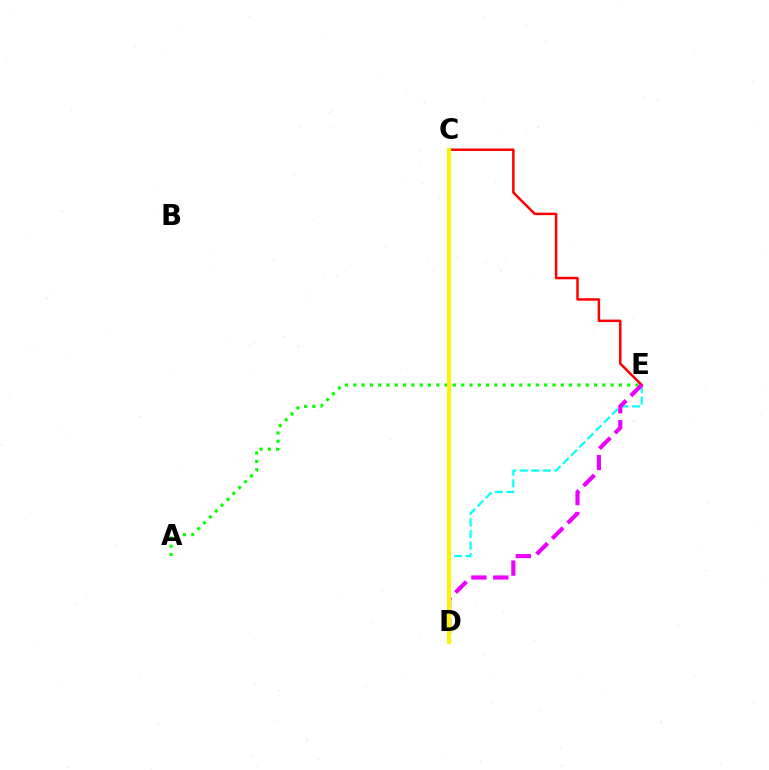{('C', 'D'): [{'color': '#0010ff', 'line_style': 'dotted', 'thickness': 1.52}, {'color': '#fcf500', 'line_style': 'solid', 'thickness': 2.94}], ('A', 'E'): [{'color': '#08ff00', 'line_style': 'dotted', 'thickness': 2.26}], ('D', 'E'): [{'color': '#00fff6', 'line_style': 'dashed', 'thickness': 1.57}, {'color': '#ee00ff', 'line_style': 'dashed', 'thickness': 2.98}], ('C', 'E'): [{'color': '#ff0000', 'line_style': 'solid', 'thickness': 1.8}]}